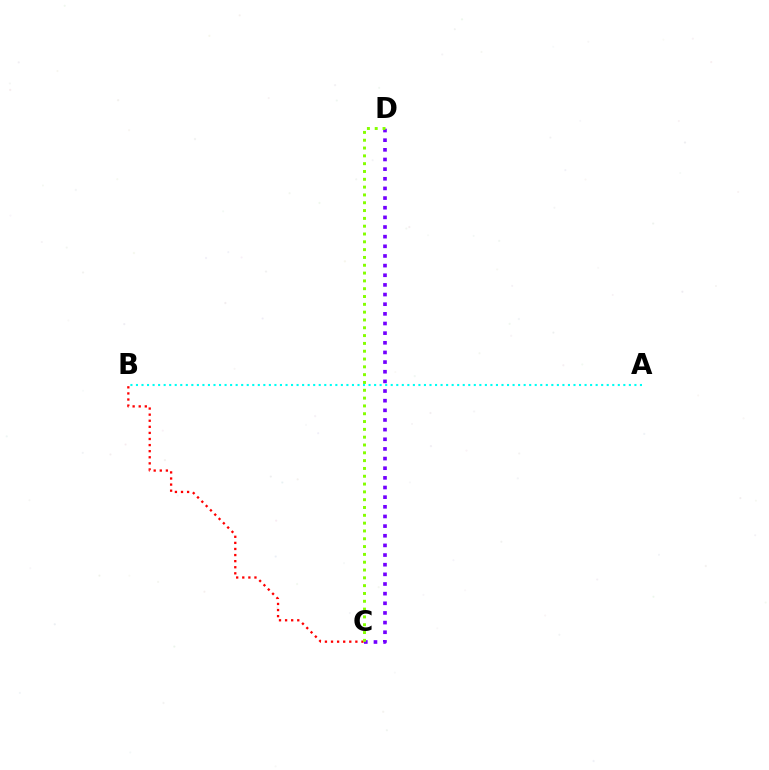{('C', 'D'): [{'color': '#7200ff', 'line_style': 'dotted', 'thickness': 2.62}, {'color': '#84ff00', 'line_style': 'dotted', 'thickness': 2.12}], ('B', 'C'): [{'color': '#ff0000', 'line_style': 'dotted', 'thickness': 1.65}], ('A', 'B'): [{'color': '#00fff6', 'line_style': 'dotted', 'thickness': 1.5}]}